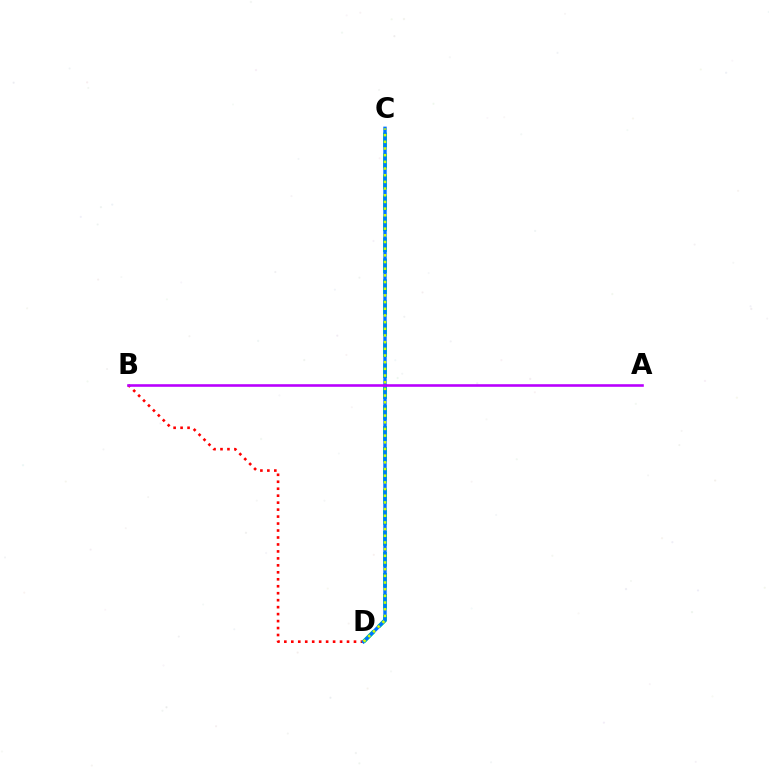{('C', 'D'): [{'color': '#00ff5c', 'line_style': 'dashed', 'thickness': 2.85}, {'color': '#0074ff', 'line_style': 'solid', 'thickness': 2.46}, {'color': '#d1ff00', 'line_style': 'dotted', 'thickness': 1.81}], ('B', 'D'): [{'color': '#ff0000', 'line_style': 'dotted', 'thickness': 1.89}], ('A', 'B'): [{'color': '#b900ff', 'line_style': 'solid', 'thickness': 1.88}]}